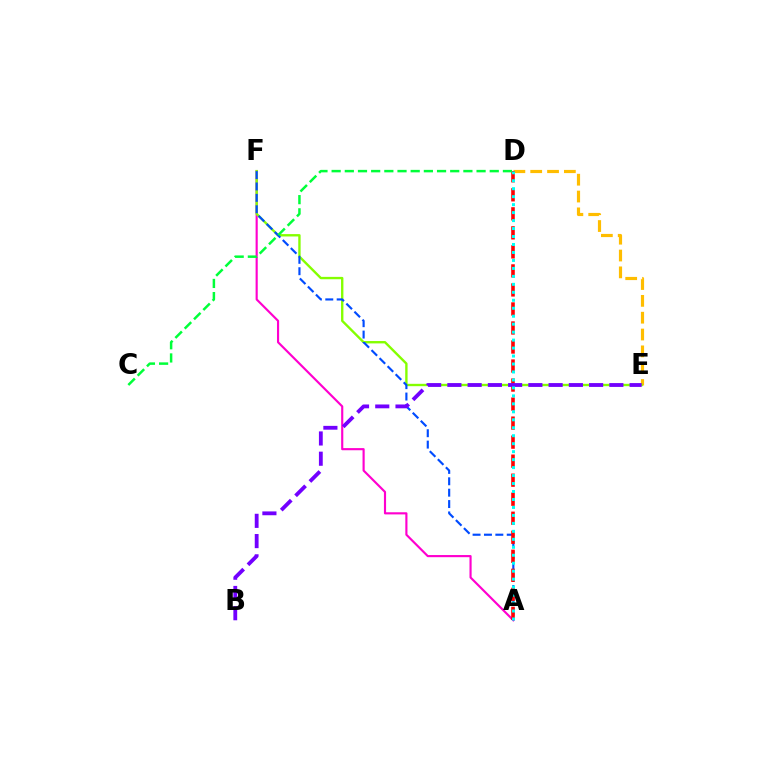{('D', 'E'): [{'color': '#ffbd00', 'line_style': 'dashed', 'thickness': 2.29}], ('A', 'F'): [{'color': '#ff00cf', 'line_style': 'solid', 'thickness': 1.55}, {'color': '#004bff', 'line_style': 'dashed', 'thickness': 1.55}], ('E', 'F'): [{'color': '#84ff00', 'line_style': 'solid', 'thickness': 1.71}], ('A', 'D'): [{'color': '#ff0000', 'line_style': 'dashed', 'thickness': 2.58}, {'color': '#00fff6', 'line_style': 'dotted', 'thickness': 2.16}], ('B', 'E'): [{'color': '#7200ff', 'line_style': 'dashed', 'thickness': 2.75}], ('C', 'D'): [{'color': '#00ff39', 'line_style': 'dashed', 'thickness': 1.79}]}